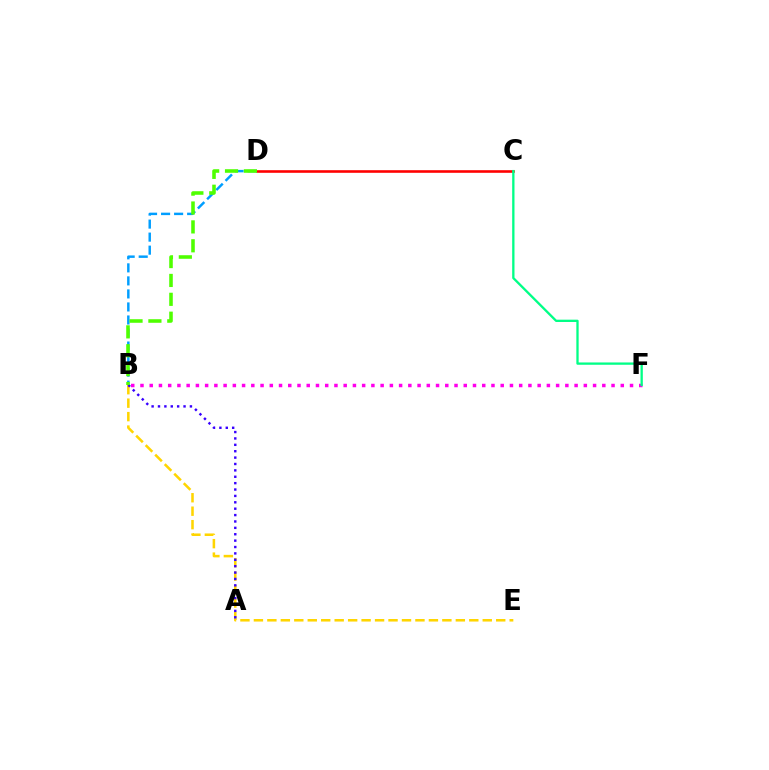{('B', 'E'): [{'color': '#ffd500', 'line_style': 'dashed', 'thickness': 1.83}], ('C', 'D'): [{'color': '#ff0000', 'line_style': 'solid', 'thickness': 1.87}], ('B', 'D'): [{'color': '#009eff', 'line_style': 'dashed', 'thickness': 1.77}, {'color': '#4fff00', 'line_style': 'dashed', 'thickness': 2.57}], ('A', 'B'): [{'color': '#3700ff', 'line_style': 'dotted', 'thickness': 1.74}], ('B', 'F'): [{'color': '#ff00ed', 'line_style': 'dotted', 'thickness': 2.51}], ('C', 'F'): [{'color': '#00ff86', 'line_style': 'solid', 'thickness': 1.66}]}